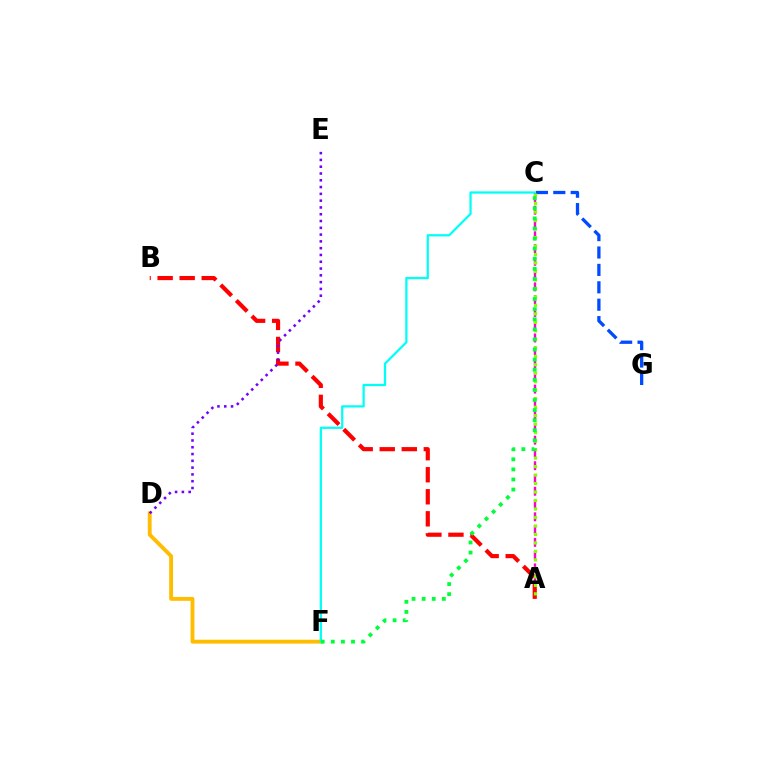{('D', 'F'): [{'color': '#ffbd00', 'line_style': 'solid', 'thickness': 2.77}], ('A', 'C'): [{'color': '#ff00cf', 'line_style': 'dashed', 'thickness': 1.74}, {'color': '#84ff00', 'line_style': 'dotted', 'thickness': 2.31}], ('A', 'B'): [{'color': '#ff0000', 'line_style': 'dashed', 'thickness': 2.99}], ('C', 'G'): [{'color': '#004bff', 'line_style': 'dashed', 'thickness': 2.36}], ('D', 'E'): [{'color': '#7200ff', 'line_style': 'dotted', 'thickness': 1.84}], ('C', 'F'): [{'color': '#00fff6', 'line_style': 'solid', 'thickness': 1.63}, {'color': '#00ff39', 'line_style': 'dotted', 'thickness': 2.74}]}